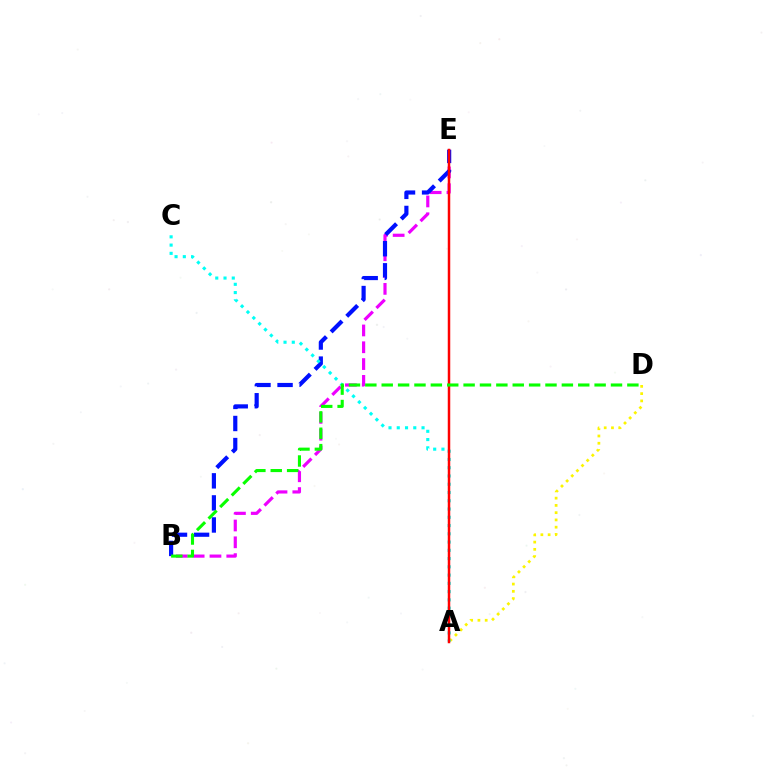{('A', 'D'): [{'color': '#fcf500', 'line_style': 'dotted', 'thickness': 1.97}], ('B', 'E'): [{'color': '#ee00ff', 'line_style': 'dashed', 'thickness': 2.28}, {'color': '#0010ff', 'line_style': 'dashed', 'thickness': 3.0}], ('A', 'C'): [{'color': '#00fff6', 'line_style': 'dotted', 'thickness': 2.24}], ('A', 'E'): [{'color': '#ff0000', 'line_style': 'solid', 'thickness': 1.79}], ('B', 'D'): [{'color': '#08ff00', 'line_style': 'dashed', 'thickness': 2.22}]}